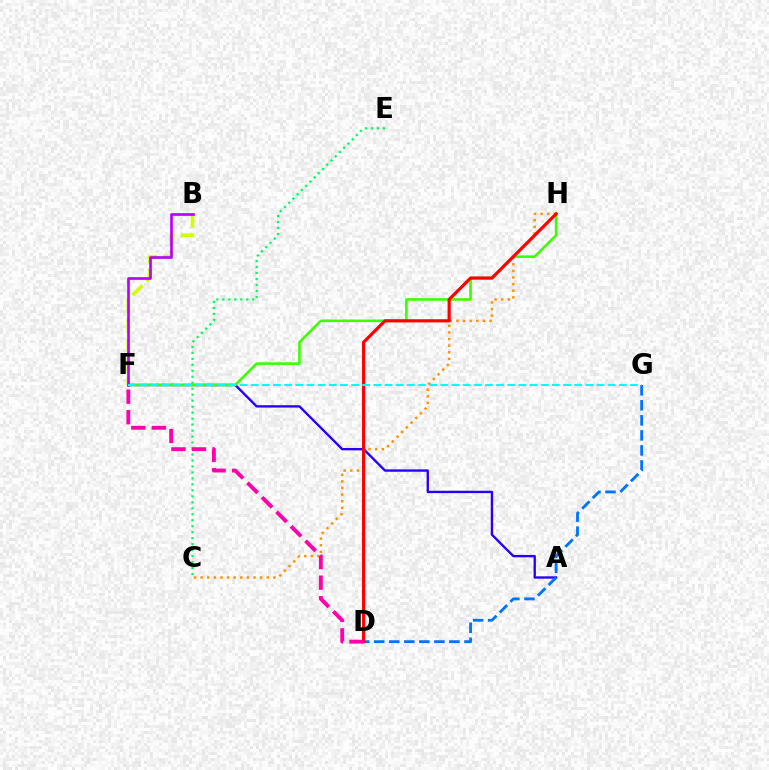{('B', 'F'): [{'color': '#d1ff00', 'line_style': 'dashed', 'thickness': 2.66}, {'color': '#b900ff', 'line_style': 'solid', 'thickness': 1.93}], ('A', 'F'): [{'color': '#2500ff', 'line_style': 'solid', 'thickness': 1.7}], ('F', 'H'): [{'color': '#3dff00', 'line_style': 'solid', 'thickness': 1.88}], ('C', 'E'): [{'color': '#00ff5c', 'line_style': 'dotted', 'thickness': 1.62}], ('D', 'G'): [{'color': '#0074ff', 'line_style': 'dashed', 'thickness': 2.04}], ('C', 'H'): [{'color': '#ff9400', 'line_style': 'dotted', 'thickness': 1.8}], ('D', 'H'): [{'color': '#ff0000', 'line_style': 'solid', 'thickness': 2.28}], ('D', 'F'): [{'color': '#ff00ac', 'line_style': 'dashed', 'thickness': 2.79}], ('F', 'G'): [{'color': '#00fff6', 'line_style': 'dashed', 'thickness': 1.52}]}